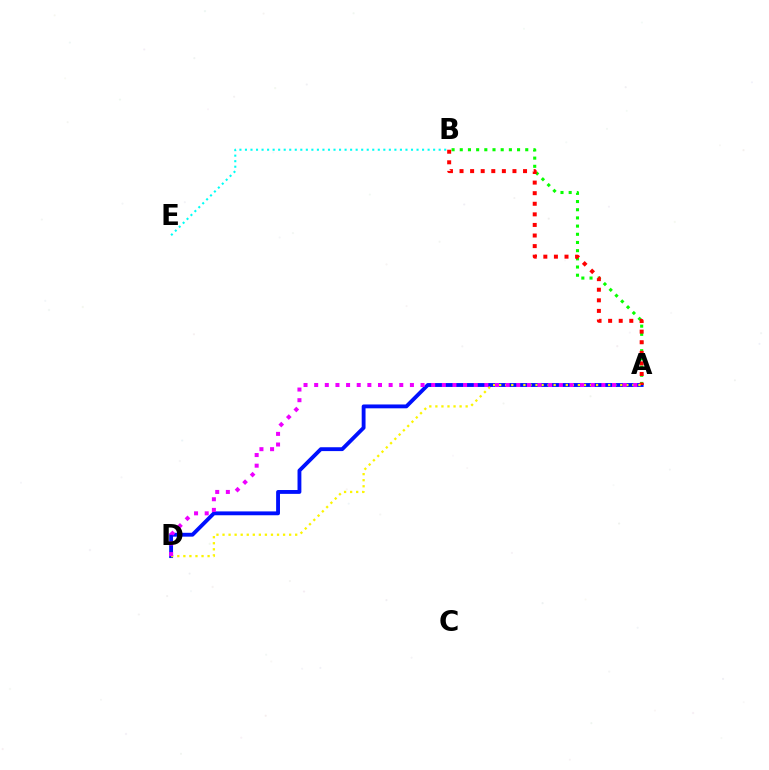{('B', 'E'): [{'color': '#00fff6', 'line_style': 'dotted', 'thickness': 1.5}], ('A', 'D'): [{'color': '#0010ff', 'line_style': 'solid', 'thickness': 2.77}, {'color': '#fcf500', 'line_style': 'dotted', 'thickness': 1.65}, {'color': '#ee00ff', 'line_style': 'dotted', 'thickness': 2.89}], ('A', 'B'): [{'color': '#08ff00', 'line_style': 'dotted', 'thickness': 2.22}, {'color': '#ff0000', 'line_style': 'dotted', 'thickness': 2.88}]}